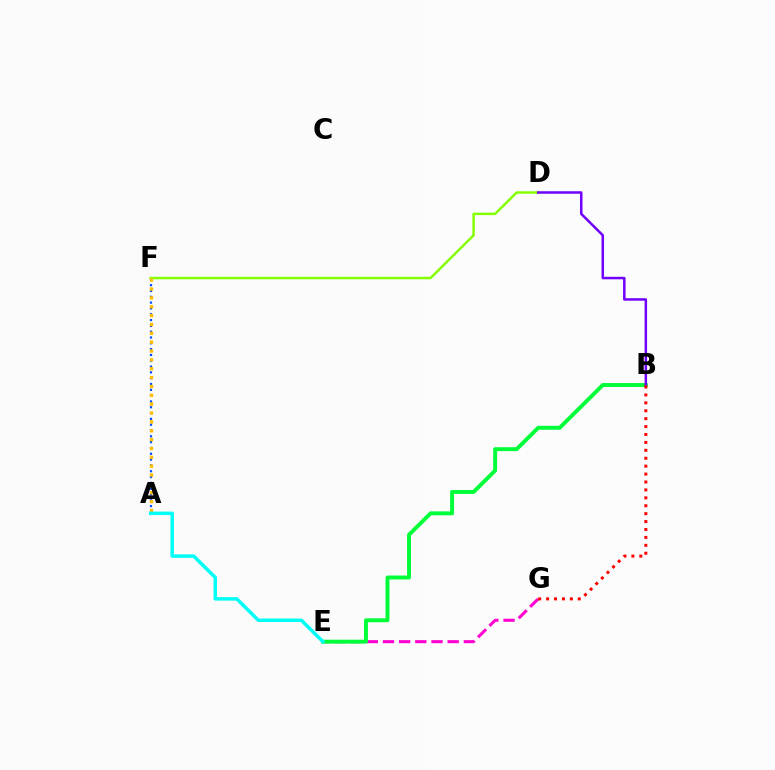{('A', 'F'): [{'color': '#004bff', 'line_style': 'dotted', 'thickness': 1.58}, {'color': '#ffbd00', 'line_style': 'dotted', 'thickness': 2.41}], ('D', 'F'): [{'color': '#84ff00', 'line_style': 'solid', 'thickness': 1.77}], ('E', 'G'): [{'color': '#ff00cf', 'line_style': 'dashed', 'thickness': 2.2}], ('B', 'E'): [{'color': '#00ff39', 'line_style': 'solid', 'thickness': 2.83}], ('B', 'D'): [{'color': '#7200ff', 'line_style': 'solid', 'thickness': 1.8}], ('A', 'E'): [{'color': '#00fff6', 'line_style': 'solid', 'thickness': 2.5}], ('B', 'G'): [{'color': '#ff0000', 'line_style': 'dotted', 'thickness': 2.15}]}